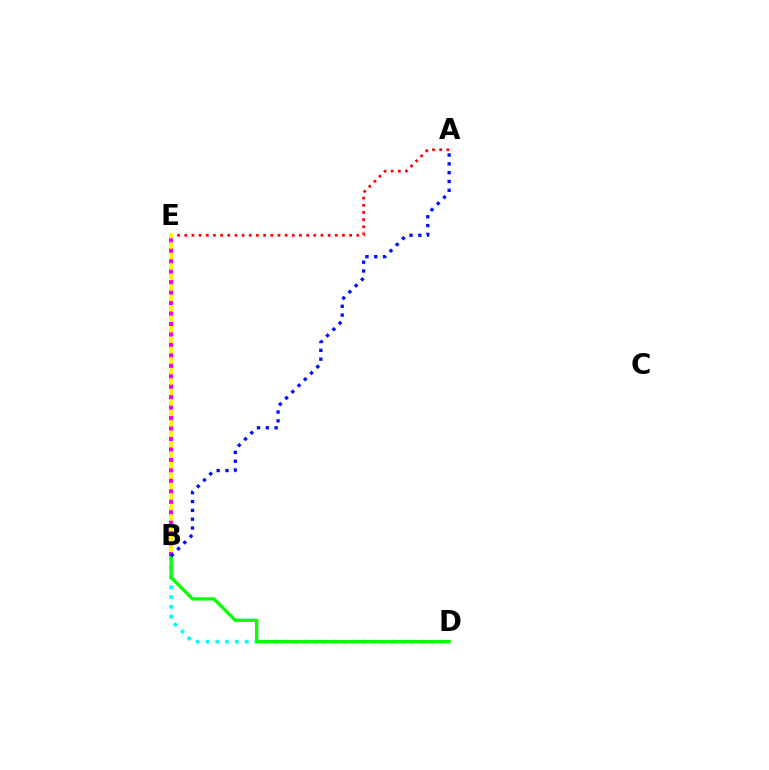{('A', 'E'): [{'color': '#ff0000', 'line_style': 'dotted', 'thickness': 1.95}], ('B', 'E'): [{'color': '#fcf500', 'line_style': 'solid', 'thickness': 2.82}, {'color': '#ee00ff', 'line_style': 'dotted', 'thickness': 2.84}], ('B', 'D'): [{'color': '#00fff6', 'line_style': 'dotted', 'thickness': 2.66}, {'color': '#08ff00', 'line_style': 'solid', 'thickness': 2.38}], ('A', 'B'): [{'color': '#0010ff', 'line_style': 'dotted', 'thickness': 2.4}]}